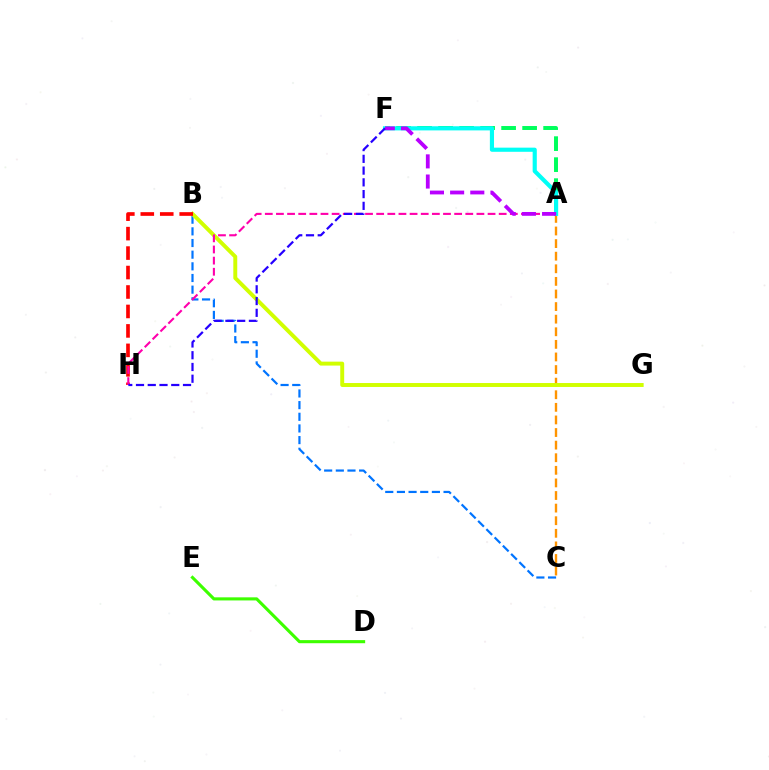{('B', 'C'): [{'color': '#0074ff', 'line_style': 'dashed', 'thickness': 1.58}], ('A', 'C'): [{'color': '#ff9400', 'line_style': 'dashed', 'thickness': 1.71}], ('A', 'F'): [{'color': '#00ff5c', 'line_style': 'dashed', 'thickness': 2.85}, {'color': '#00fff6', 'line_style': 'solid', 'thickness': 2.98}, {'color': '#b900ff', 'line_style': 'dashed', 'thickness': 2.74}], ('B', 'G'): [{'color': '#d1ff00', 'line_style': 'solid', 'thickness': 2.83}], ('B', 'H'): [{'color': '#ff0000', 'line_style': 'dashed', 'thickness': 2.64}], ('A', 'H'): [{'color': '#ff00ac', 'line_style': 'dashed', 'thickness': 1.51}], ('D', 'E'): [{'color': '#3dff00', 'line_style': 'solid', 'thickness': 2.23}], ('F', 'H'): [{'color': '#2500ff', 'line_style': 'dashed', 'thickness': 1.6}]}